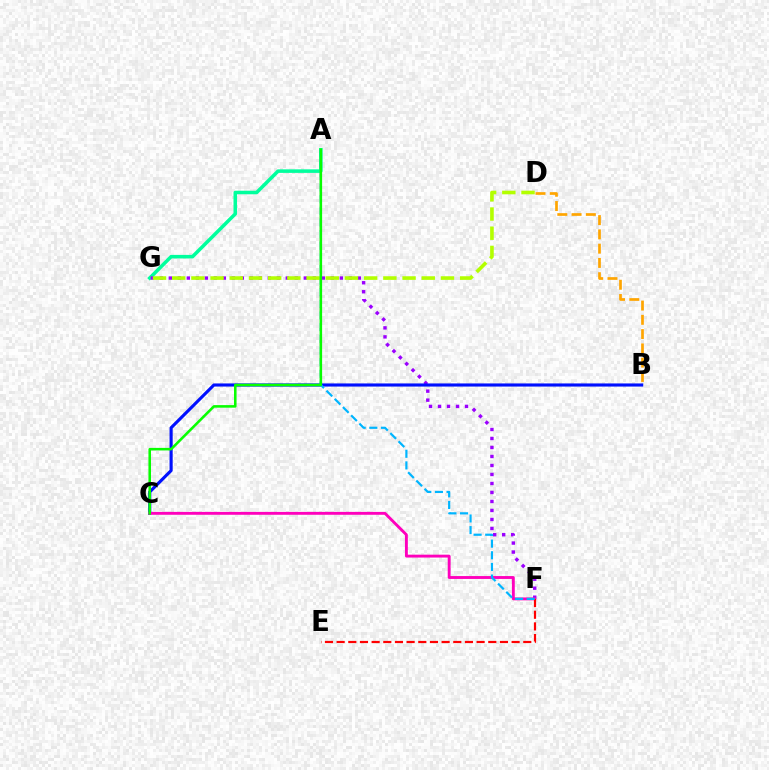{('B', 'D'): [{'color': '#ffa500', 'line_style': 'dashed', 'thickness': 1.94}], ('A', 'G'): [{'color': '#00ff9d', 'line_style': 'solid', 'thickness': 2.55}], ('F', 'G'): [{'color': '#9b00ff', 'line_style': 'dotted', 'thickness': 2.44}], ('B', 'C'): [{'color': '#0010ff', 'line_style': 'solid', 'thickness': 2.25}], ('C', 'F'): [{'color': '#ff00bd', 'line_style': 'solid', 'thickness': 2.07}], ('E', 'F'): [{'color': '#ff0000', 'line_style': 'dashed', 'thickness': 1.58}], ('A', 'F'): [{'color': '#00b5ff', 'line_style': 'dashed', 'thickness': 1.58}], ('D', 'G'): [{'color': '#b3ff00', 'line_style': 'dashed', 'thickness': 2.61}], ('A', 'C'): [{'color': '#08ff00', 'line_style': 'solid', 'thickness': 1.84}]}